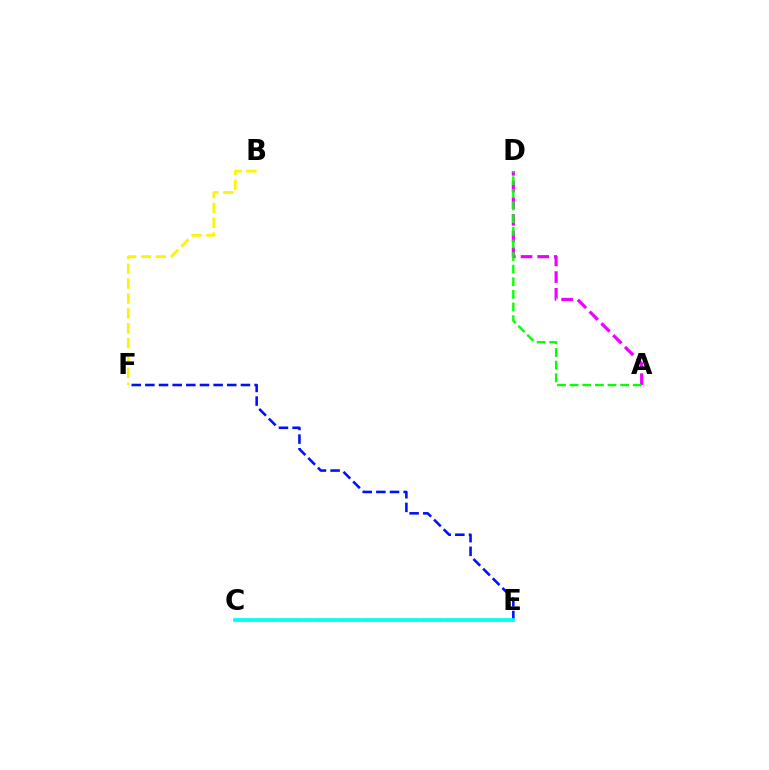{('B', 'F'): [{'color': '#fcf500', 'line_style': 'dashed', 'thickness': 2.02}], ('C', 'E'): [{'color': '#ff0000', 'line_style': 'dashed', 'thickness': 1.6}, {'color': '#00fff6', 'line_style': 'solid', 'thickness': 2.66}], ('A', 'D'): [{'color': '#ee00ff', 'line_style': 'dashed', 'thickness': 2.26}, {'color': '#08ff00', 'line_style': 'dashed', 'thickness': 1.72}], ('E', 'F'): [{'color': '#0010ff', 'line_style': 'dashed', 'thickness': 1.85}]}